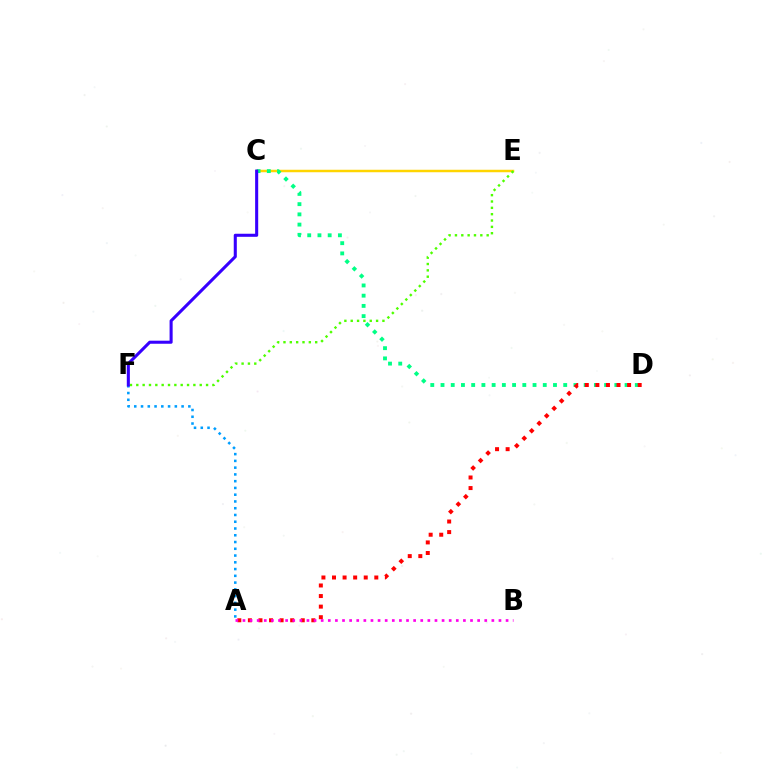{('C', 'E'): [{'color': '#ffd500', 'line_style': 'solid', 'thickness': 1.78}], ('E', 'F'): [{'color': '#4fff00', 'line_style': 'dotted', 'thickness': 1.72}], ('C', 'D'): [{'color': '#00ff86', 'line_style': 'dotted', 'thickness': 2.78}], ('A', 'D'): [{'color': '#ff0000', 'line_style': 'dotted', 'thickness': 2.87}], ('A', 'B'): [{'color': '#ff00ed', 'line_style': 'dotted', 'thickness': 1.93}], ('A', 'F'): [{'color': '#009eff', 'line_style': 'dotted', 'thickness': 1.84}], ('C', 'F'): [{'color': '#3700ff', 'line_style': 'solid', 'thickness': 2.21}]}